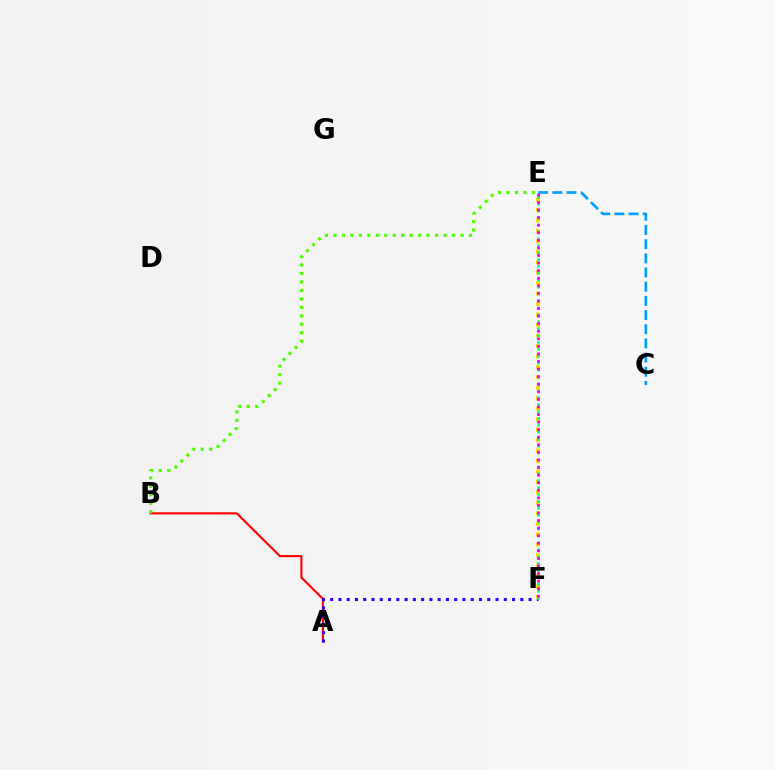{('A', 'B'): [{'color': '#ff0000', 'line_style': 'solid', 'thickness': 1.52}], ('A', 'F'): [{'color': '#3700ff', 'line_style': 'dotted', 'thickness': 2.25}], ('C', 'E'): [{'color': '#009eff', 'line_style': 'dashed', 'thickness': 1.93}], ('B', 'E'): [{'color': '#4fff00', 'line_style': 'dotted', 'thickness': 2.3}], ('E', 'F'): [{'color': '#ffd500', 'line_style': 'dotted', 'thickness': 2.84}, {'color': '#00ff86', 'line_style': 'dotted', 'thickness': 1.88}, {'color': '#ff00ed', 'line_style': 'dotted', 'thickness': 2.06}]}